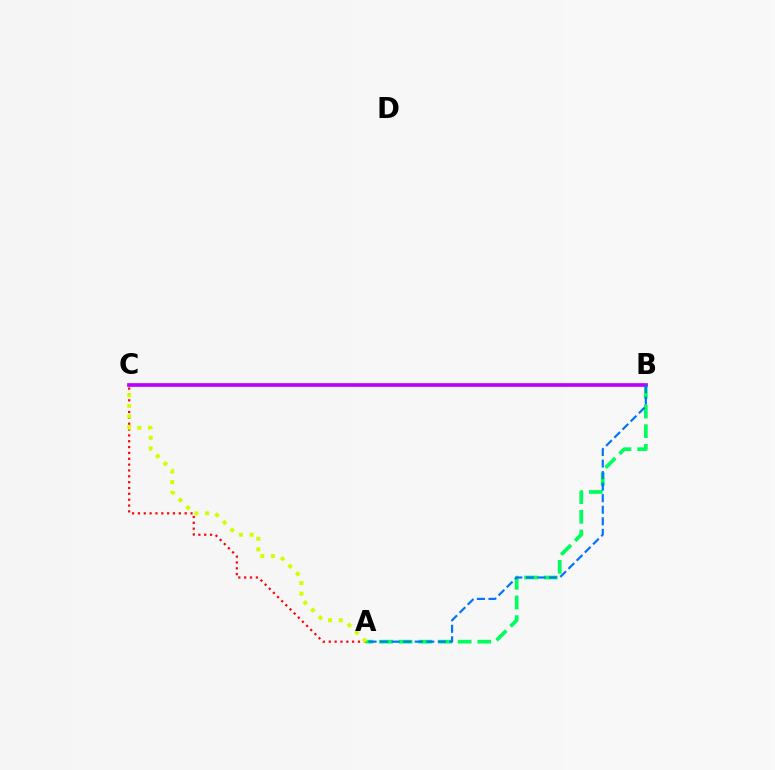{('A', 'C'): [{'color': '#ff0000', 'line_style': 'dotted', 'thickness': 1.59}, {'color': '#d1ff00', 'line_style': 'dotted', 'thickness': 2.9}], ('A', 'B'): [{'color': '#00ff5c', 'line_style': 'dashed', 'thickness': 2.67}, {'color': '#0074ff', 'line_style': 'dashed', 'thickness': 1.57}], ('B', 'C'): [{'color': '#b900ff', 'line_style': 'solid', 'thickness': 2.66}]}